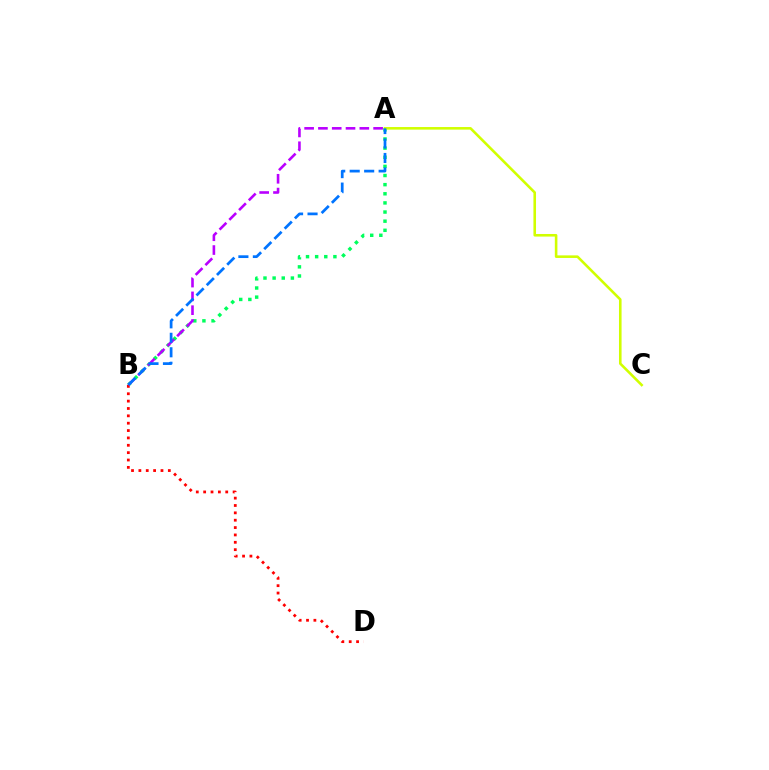{('A', 'B'): [{'color': '#00ff5c', 'line_style': 'dotted', 'thickness': 2.48}, {'color': '#b900ff', 'line_style': 'dashed', 'thickness': 1.87}, {'color': '#0074ff', 'line_style': 'dashed', 'thickness': 1.97}], ('B', 'D'): [{'color': '#ff0000', 'line_style': 'dotted', 'thickness': 2.0}], ('A', 'C'): [{'color': '#d1ff00', 'line_style': 'solid', 'thickness': 1.86}]}